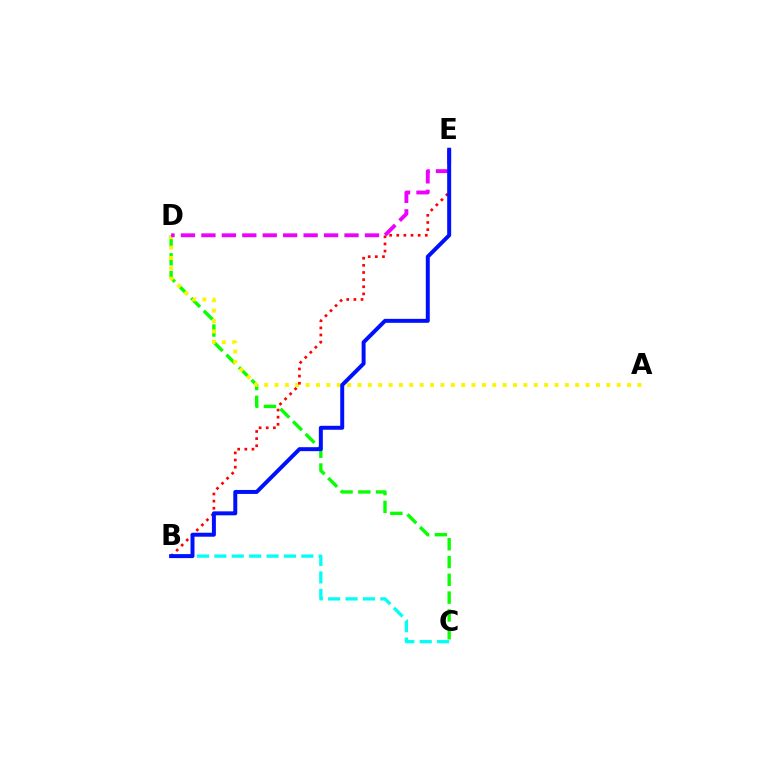{('C', 'D'): [{'color': '#08ff00', 'line_style': 'dashed', 'thickness': 2.42}], ('A', 'D'): [{'color': '#fcf500', 'line_style': 'dotted', 'thickness': 2.82}], ('B', 'E'): [{'color': '#ff0000', 'line_style': 'dotted', 'thickness': 1.94}, {'color': '#0010ff', 'line_style': 'solid', 'thickness': 2.86}], ('B', 'C'): [{'color': '#00fff6', 'line_style': 'dashed', 'thickness': 2.36}], ('D', 'E'): [{'color': '#ee00ff', 'line_style': 'dashed', 'thickness': 2.78}]}